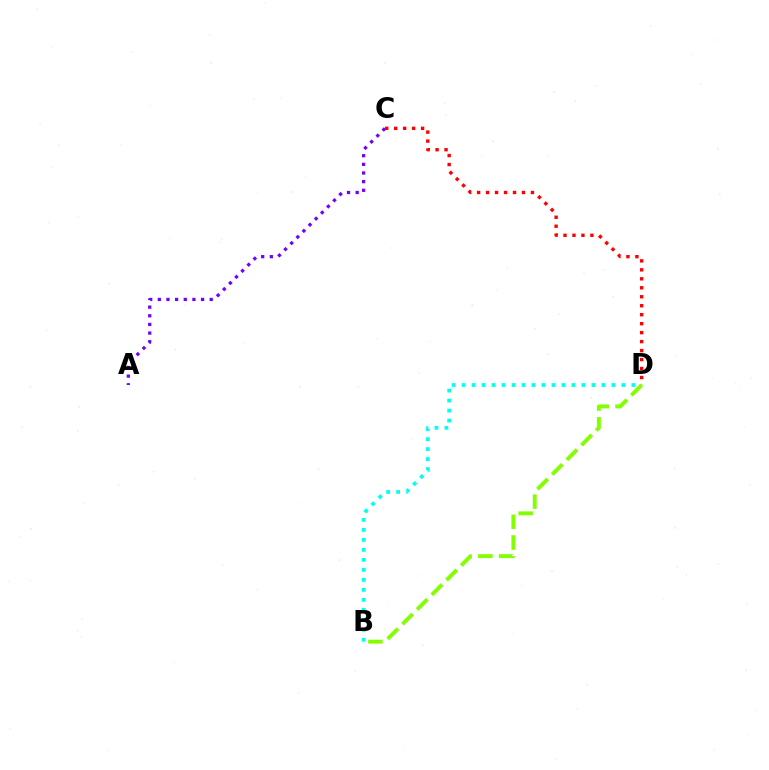{('C', 'D'): [{'color': '#ff0000', 'line_style': 'dotted', 'thickness': 2.44}], ('B', 'D'): [{'color': '#84ff00', 'line_style': 'dashed', 'thickness': 2.82}, {'color': '#00fff6', 'line_style': 'dotted', 'thickness': 2.71}], ('A', 'C'): [{'color': '#7200ff', 'line_style': 'dotted', 'thickness': 2.35}]}